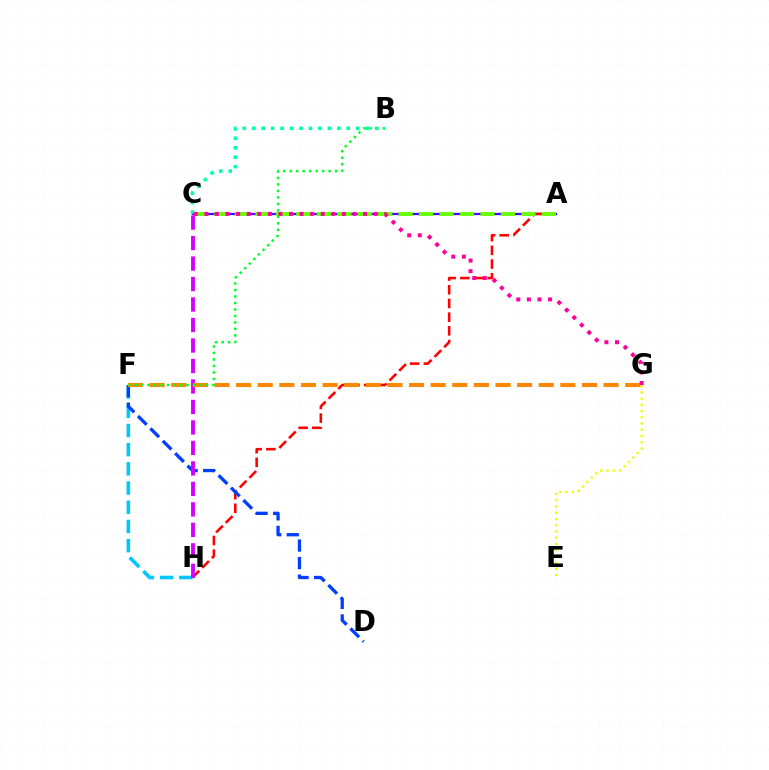{('E', 'G'): [{'color': '#eeff00', 'line_style': 'dotted', 'thickness': 1.69}], ('F', 'H'): [{'color': '#00c7ff', 'line_style': 'dashed', 'thickness': 2.61}], ('A', 'C'): [{'color': '#4f00ff', 'line_style': 'solid', 'thickness': 1.63}, {'color': '#66ff00', 'line_style': 'dashed', 'thickness': 2.78}], ('A', 'H'): [{'color': '#ff0000', 'line_style': 'dashed', 'thickness': 1.86}], ('D', 'F'): [{'color': '#003fff', 'line_style': 'dashed', 'thickness': 2.38}], ('C', 'H'): [{'color': '#d600ff', 'line_style': 'dashed', 'thickness': 2.78}], ('F', 'G'): [{'color': '#ff8800', 'line_style': 'dashed', 'thickness': 2.94}], ('B', 'F'): [{'color': '#00ff27', 'line_style': 'dotted', 'thickness': 1.76}], ('B', 'C'): [{'color': '#00ffaf', 'line_style': 'dotted', 'thickness': 2.57}], ('C', 'G'): [{'color': '#ff00a0', 'line_style': 'dotted', 'thickness': 2.88}]}